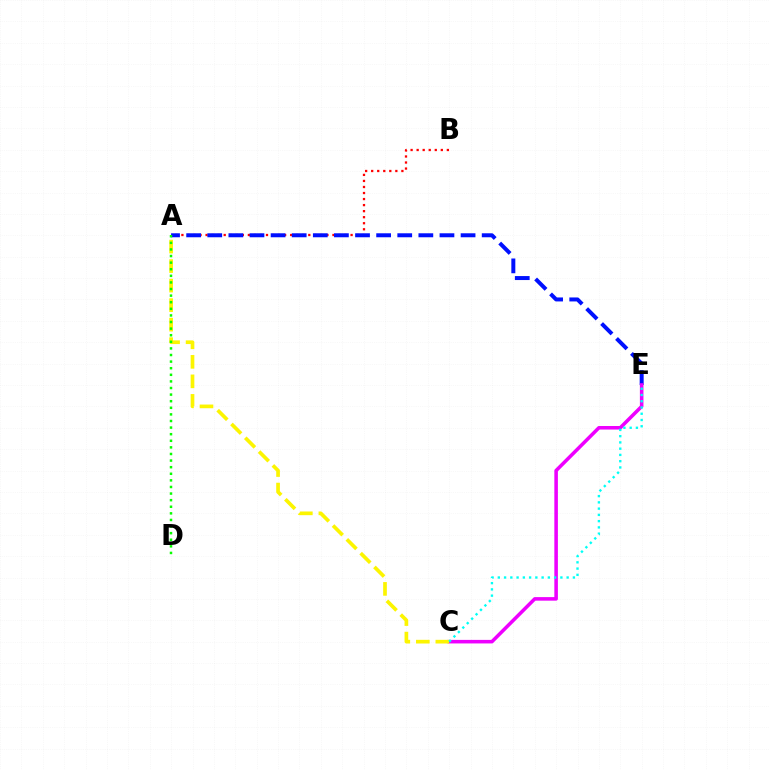{('A', 'B'): [{'color': '#ff0000', 'line_style': 'dotted', 'thickness': 1.64}], ('A', 'E'): [{'color': '#0010ff', 'line_style': 'dashed', 'thickness': 2.87}], ('C', 'E'): [{'color': '#ee00ff', 'line_style': 'solid', 'thickness': 2.56}, {'color': '#00fff6', 'line_style': 'dotted', 'thickness': 1.7}], ('A', 'C'): [{'color': '#fcf500', 'line_style': 'dashed', 'thickness': 2.65}], ('A', 'D'): [{'color': '#08ff00', 'line_style': 'dotted', 'thickness': 1.79}]}